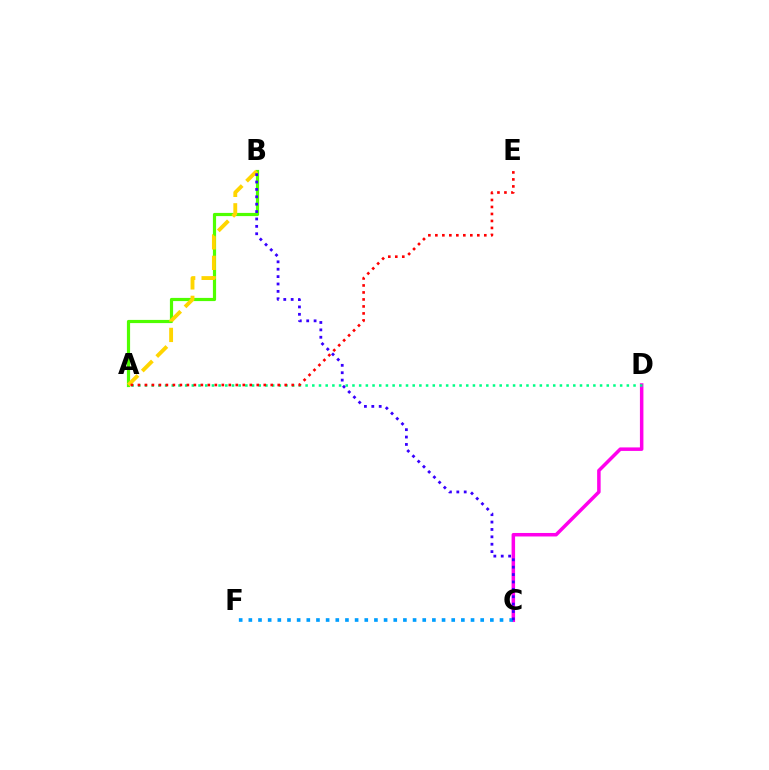{('A', 'B'): [{'color': '#4fff00', 'line_style': 'solid', 'thickness': 2.29}, {'color': '#ffd500', 'line_style': 'dashed', 'thickness': 2.78}], ('C', 'D'): [{'color': '#ff00ed', 'line_style': 'solid', 'thickness': 2.52}], ('C', 'F'): [{'color': '#009eff', 'line_style': 'dotted', 'thickness': 2.62}], ('B', 'C'): [{'color': '#3700ff', 'line_style': 'dotted', 'thickness': 2.01}], ('A', 'D'): [{'color': '#00ff86', 'line_style': 'dotted', 'thickness': 1.82}], ('A', 'E'): [{'color': '#ff0000', 'line_style': 'dotted', 'thickness': 1.9}]}